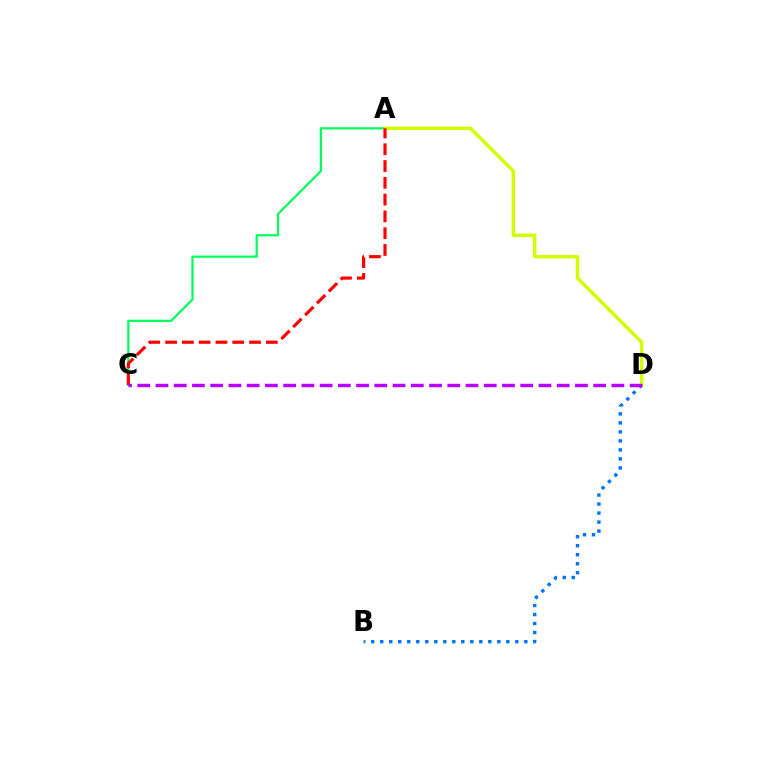{('A', 'C'): [{'color': '#00ff5c', 'line_style': 'solid', 'thickness': 1.6}, {'color': '#ff0000', 'line_style': 'dashed', 'thickness': 2.28}], ('B', 'D'): [{'color': '#0074ff', 'line_style': 'dotted', 'thickness': 2.45}], ('A', 'D'): [{'color': '#d1ff00', 'line_style': 'solid', 'thickness': 2.5}], ('C', 'D'): [{'color': '#b900ff', 'line_style': 'dashed', 'thickness': 2.48}]}